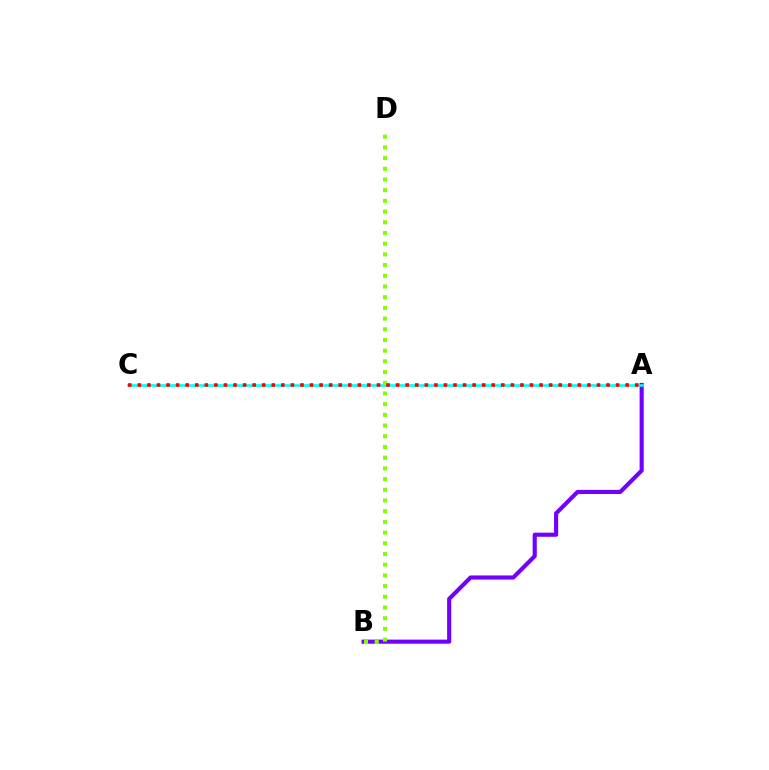{('A', 'B'): [{'color': '#7200ff', 'line_style': 'solid', 'thickness': 2.97}], ('A', 'C'): [{'color': '#00fff6', 'line_style': 'solid', 'thickness': 1.9}, {'color': '#ff0000', 'line_style': 'dotted', 'thickness': 2.6}], ('B', 'D'): [{'color': '#84ff00', 'line_style': 'dotted', 'thickness': 2.91}]}